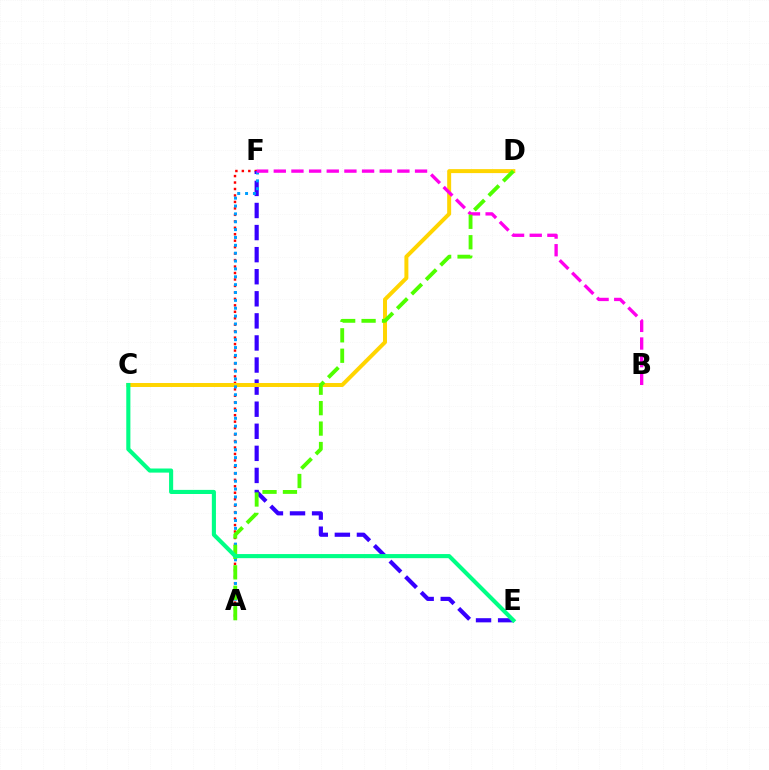{('A', 'F'): [{'color': '#ff0000', 'line_style': 'dotted', 'thickness': 1.76}, {'color': '#009eff', 'line_style': 'dotted', 'thickness': 2.14}], ('E', 'F'): [{'color': '#3700ff', 'line_style': 'dashed', 'thickness': 3.0}], ('C', 'D'): [{'color': '#ffd500', 'line_style': 'solid', 'thickness': 2.86}], ('B', 'F'): [{'color': '#ff00ed', 'line_style': 'dashed', 'thickness': 2.4}], ('A', 'D'): [{'color': '#4fff00', 'line_style': 'dashed', 'thickness': 2.77}], ('C', 'E'): [{'color': '#00ff86', 'line_style': 'solid', 'thickness': 2.96}]}